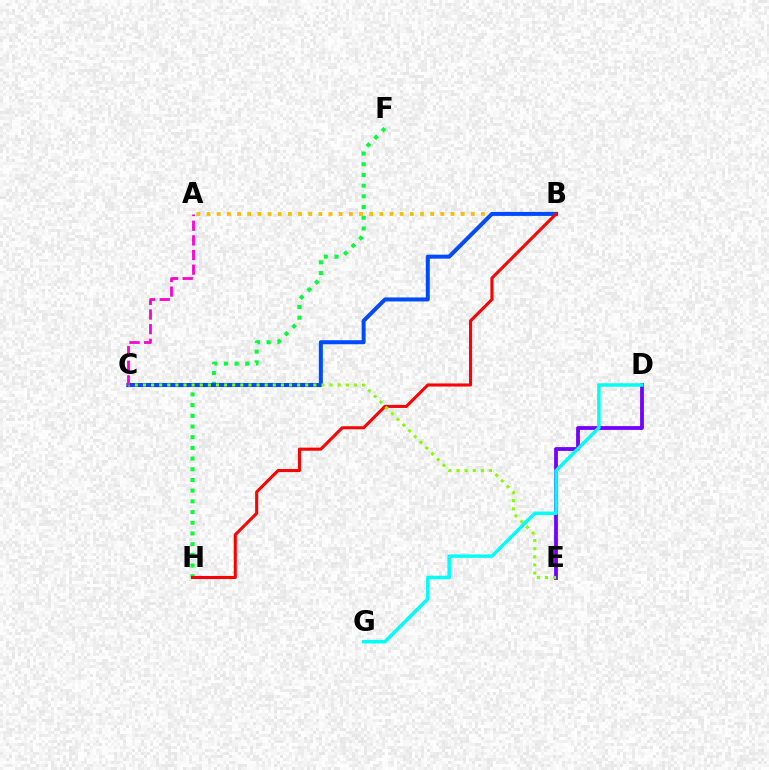{('F', 'H'): [{'color': '#00ff39', 'line_style': 'dotted', 'thickness': 2.91}], ('A', 'B'): [{'color': '#ffbd00', 'line_style': 'dotted', 'thickness': 2.76}], ('B', 'C'): [{'color': '#004bff', 'line_style': 'solid', 'thickness': 2.89}], ('D', 'E'): [{'color': '#7200ff', 'line_style': 'solid', 'thickness': 2.73}], ('B', 'H'): [{'color': '#ff0000', 'line_style': 'solid', 'thickness': 2.22}], ('C', 'E'): [{'color': '#84ff00', 'line_style': 'dotted', 'thickness': 2.2}], ('A', 'C'): [{'color': '#ff00cf', 'line_style': 'dashed', 'thickness': 1.99}], ('D', 'G'): [{'color': '#00fff6', 'line_style': 'solid', 'thickness': 2.5}]}